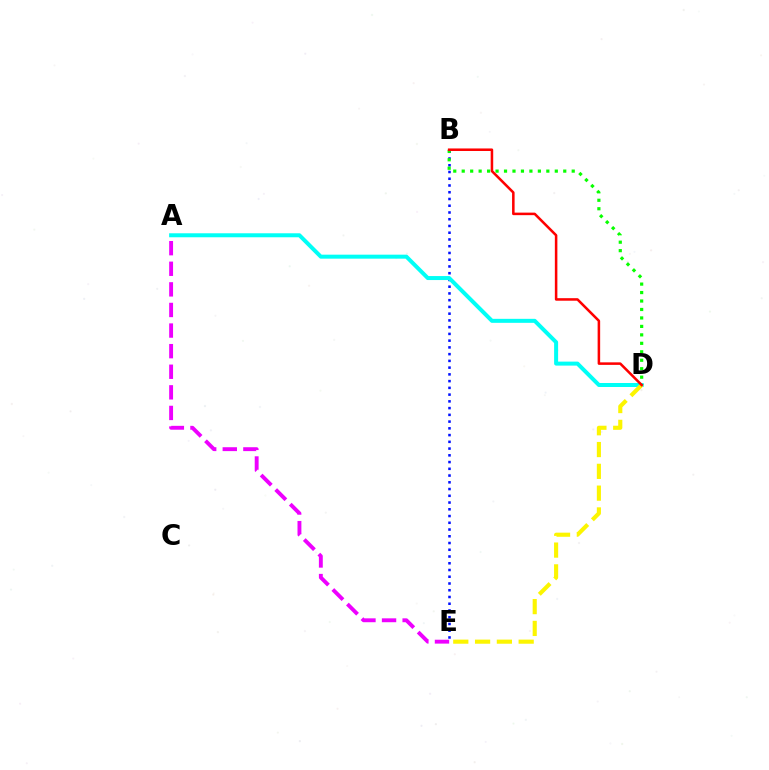{('A', 'E'): [{'color': '#ee00ff', 'line_style': 'dashed', 'thickness': 2.8}], ('B', 'E'): [{'color': '#0010ff', 'line_style': 'dotted', 'thickness': 1.83}], ('A', 'D'): [{'color': '#00fff6', 'line_style': 'solid', 'thickness': 2.88}], ('D', 'E'): [{'color': '#fcf500', 'line_style': 'dashed', 'thickness': 2.96}], ('B', 'D'): [{'color': '#08ff00', 'line_style': 'dotted', 'thickness': 2.3}, {'color': '#ff0000', 'line_style': 'solid', 'thickness': 1.83}]}